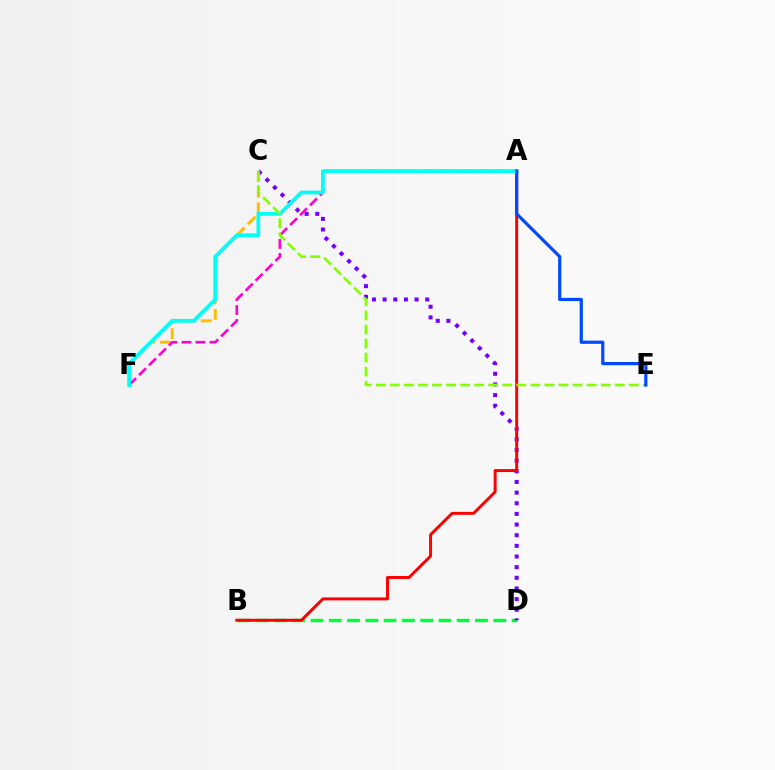{('B', 'D'): [{'color': '#00ff39', 'line_style': 'dashed', 'thickness': 2.48}], ('C', 'D'): [{'color': '#7200ff', 'line_style': 'dotted', 'thickness': 2.89}], ('A', 'B'): [{'color': '#ff0000', 'line_style': 'solid', 'thickness': 2.13}], ('C', 'F'): [{'color': '#ffbd00', 'line_style': 'dashed', 'thickness': 2.12}], ('A', 'F'): [{'color': '#ff00cf', 'line_style': 'dashed', 'thickness': 1.9}, {'color': '#00fff6', 'line_style': 'solid', 'thickness': 2.7}], ('C', 'E'): [{'color': '#84ff00', 'line_style': 'dashed', 'thickness': 1.91}], ('A', 'E'): [{'color': '#004bff', 'line_style': 'solid', 'thickness': 2.31}]}